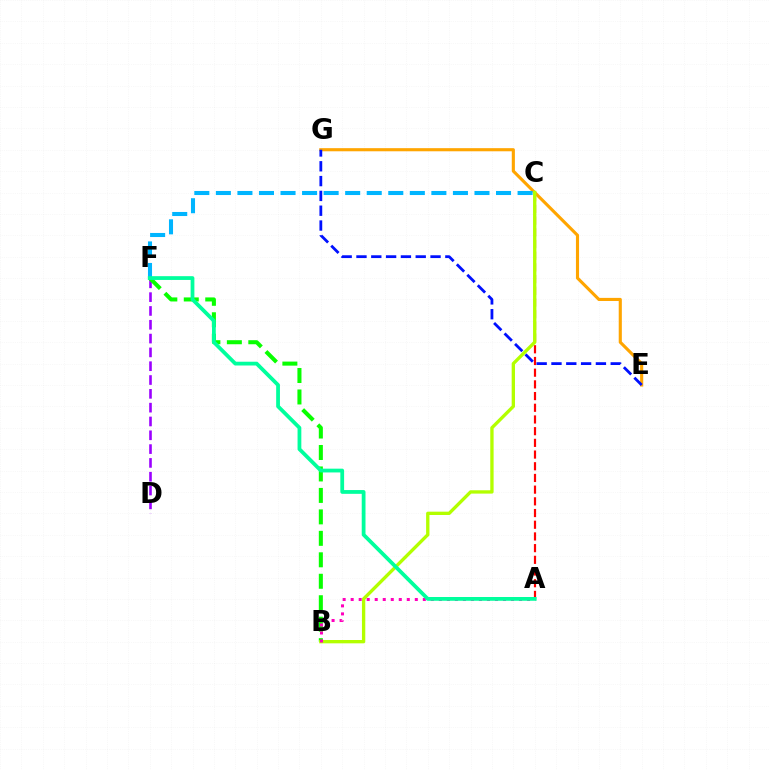{('D', 'F'): [{'color': '#9b00ff', 'line_style': 'dashed', 'thickness': 1.88}], ('B', 'F'): [{'color': '#08ff00', 'line_style': 'dashed', 'thickness': 2.92}], ('A', 'C'): [{'color': '#ff0000', 'line_style': 'dashed', 'thickness': 1.59}], ('E', 'G'): [{'color': '#ffa500', 'line_style': 'solid', 'thickness': 2.25}, {'color': '#0010ff', 'line_style': 'dashed', 'thickness': 2.01}], ('C', 'F'): [{'color': '#00b5ff', 'line_style': 'dashed', 'thickness': 2.93}], ('B', 'C'): [{'color': '#b3ff00', 'line_style': 'solid', 'thickness': 2.4}], ('A', 'B'): [{'color': '#ff00bd', 'line_style': 'dotted', 'thickness': 2.18}], ('A', 'F'): [{'color': '#00ff9d', 'line_style': 'solid', 'thickness': 2.72}]}